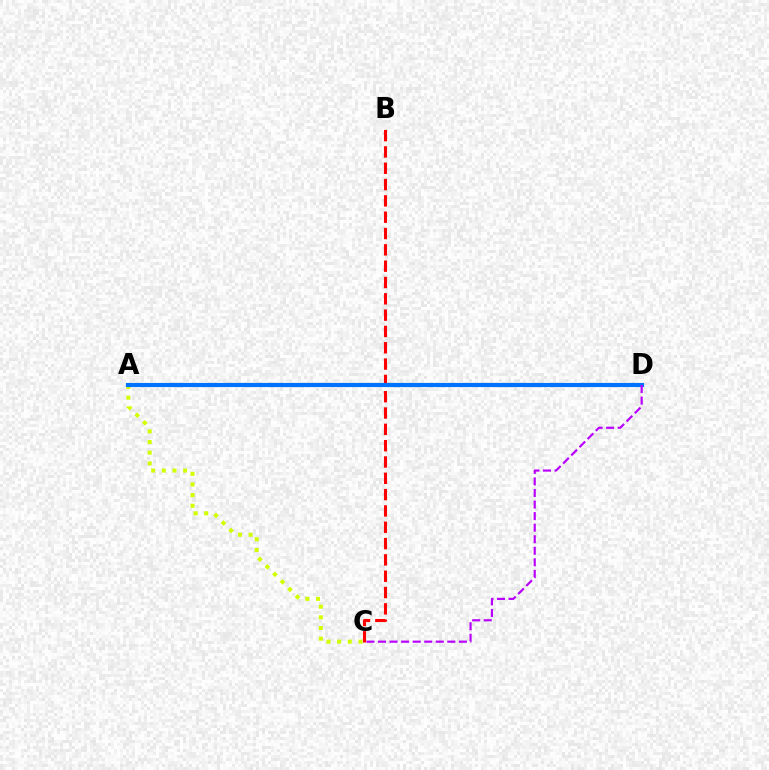{('B', 'C'): [{'color': '#ff0000', 'line_style': 'dashed', 'thickness': 2.22}], ('A', 'D'): [{'color': '#00ff5c', 'line_style': 'dotted', 'thickness': 2.94}, {'color': '#0074ff', 'line_style': 'solid', 'thickness': 2.99}], ('A', 'C'): [{'color': '#d1ff00', 'line_style': 'dotted', 'thickness': 2.89}], ('C', 'D'): [{'color': '#b900ff', 'line_style': 'dashed', 'thickness': 1.57}]}